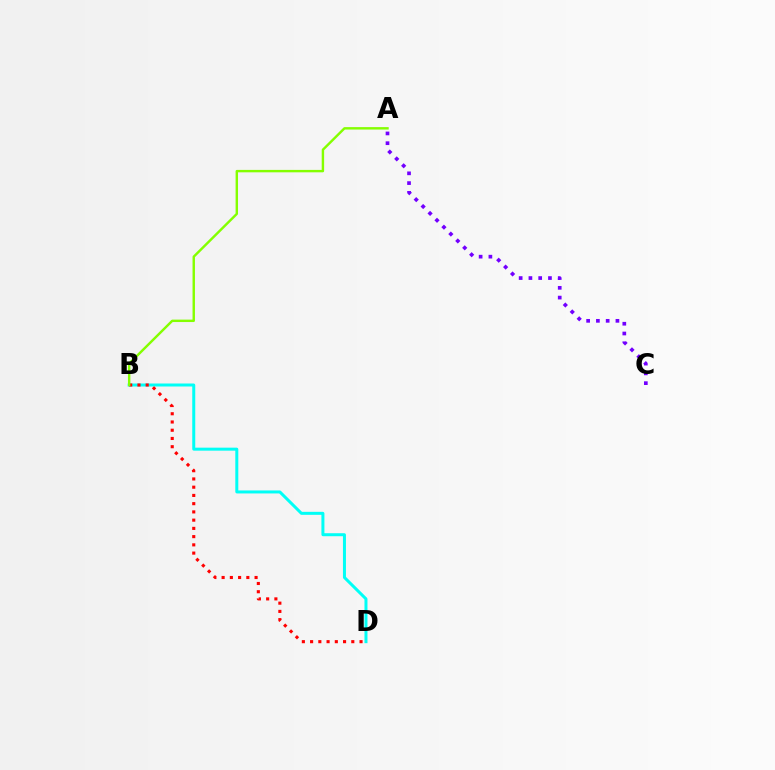{('A', 'C'): [{'color': '#7200ff', 'line_style': 'dotted', 'thickness': 2.65}], ('B', 'D'): [{'color': '#00fff6', 'line_style': 'solid', 'thickness': 2.16}, {'color': '#ff0000', 'line_style': 'dotted', 'thickness': 2.24}], ('A', 'B'): [{'color': '#84ff00', 'line_style': 'solid', 'thickness': 1.74}]}